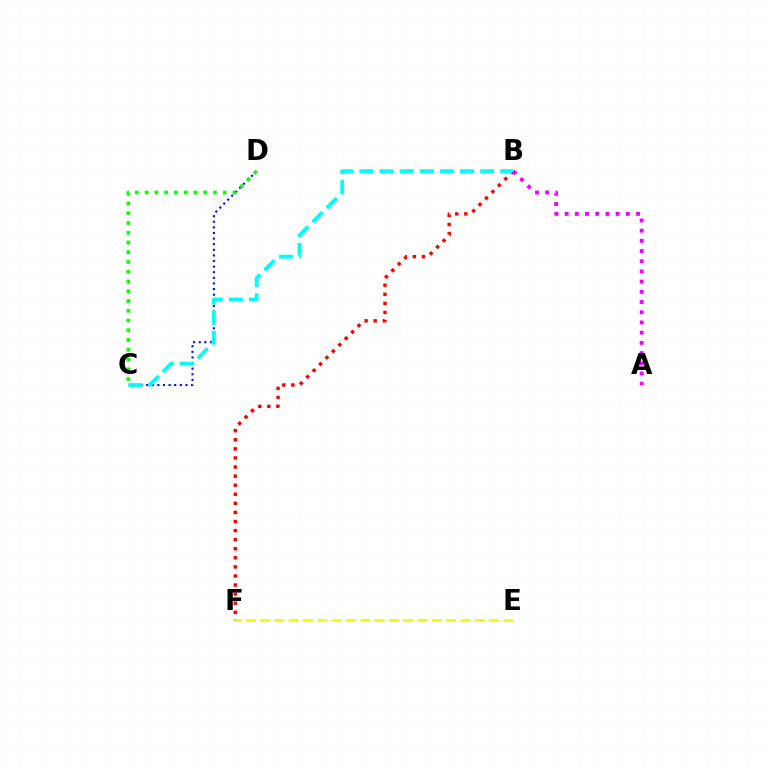{('C', 'D'): [{'color': '#0010ff', 'line_style': 'dotted', 'thickness': 1.52}, {'color': '#08ff00', 'line_style': 'dotted', 'thickness': 2.65}], ('B', 'F'): [{'color': '#ff0000', 'line_style': 'dotted', 'thickness': 2.47}], ('B', 'C'): [{'color': '#00fff6', 'line_style': 'dashed', 'thickness': 2.73}], ('A', 'B'): [{'color': '#ee00ff', 'line_style': 'dotted', 'thickness': 2.77}], ('E', 'F'): [{'color': '#fcf500', 'line_style': 'dashed', 'thickness': 1.95}]}